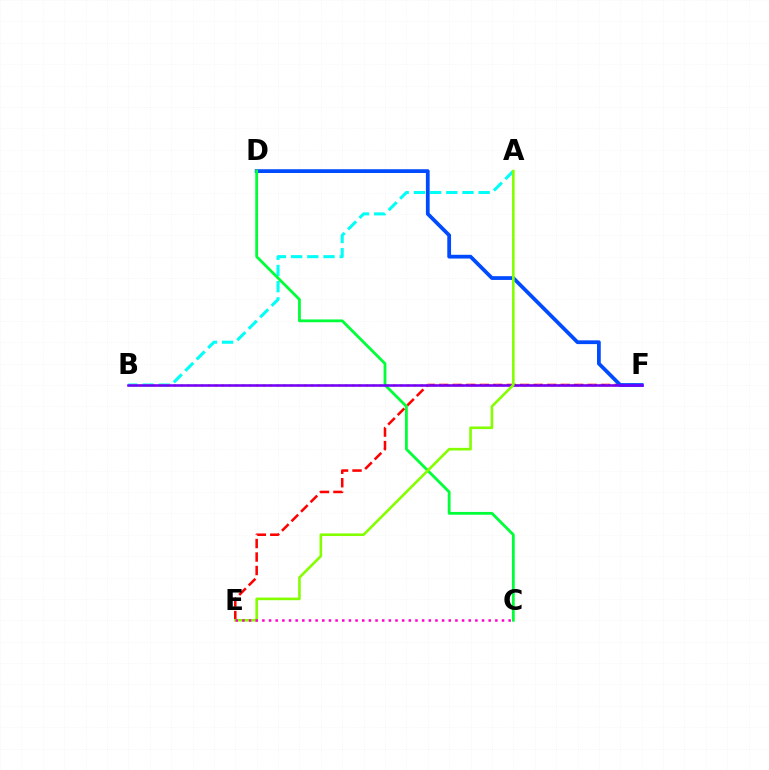{('A', 'B'): [{'color': '#00fff6', 'line_style': 'dashed', 'thickness': 2.2}], ('E', 'F'): [{'color': '#ff0000', 'line_style': 'dashed', 'thickness': 1.83}], ('B', 'F'): [{'color': '#ffbd00', 'line_style': 'dotted', 'thickness': 1.86}, {'color': '#7200ff', 'line_style': 'solid', 'thickness': 1.84}], ('D', 'F'): [{'color': '#004bff', 'line_style': 'solid', 'thickness': 2.71}], ('C', 'D'): [{'color': '#00ff39', 'line_style': 'solid', 'thickness': 2.02}], ('A', 'E'): [{'color': '#84ff00', 'line_style': 'solid', 'thickness': 1.88}], ('C', 'E'): [{'color': '#ff00cf', 'line_style': 'dotted', 'thickness': 1.81}]}